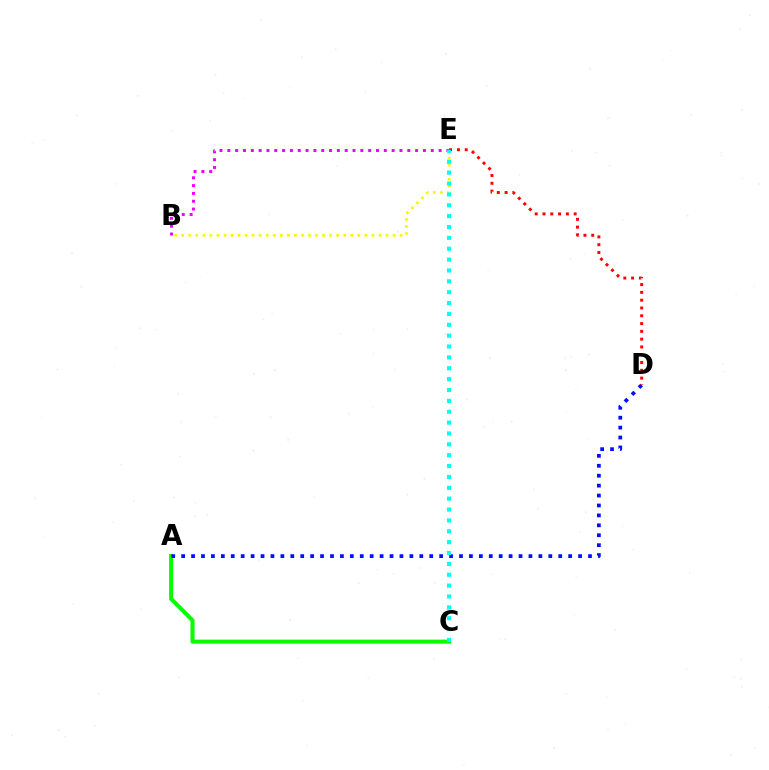{('A', 'C'): [{'color': '#08ff00', 'line_style': 'solid', 'thickness': 2.93}], ('B', 'E'): [{'color': '#ee00ff', 'line_style': 'dotted', 'thickness': 2.13}, {'color': '#fcf500', 'line_style': 'dotted', 'thickness': 1.91}], ('A', 'D'): [{'color': '#0010ff', 'line_style': 'dotted', 'thickness': 2.7}], ('D', 'E'): [{'color': '#ff0000', 'line_style': 'dotted', 'thickness': 2.12}], ('C', 'E'): [{'color': '#00fff6', 'line_style': 'dotted', 'thickness': 2.95}]}